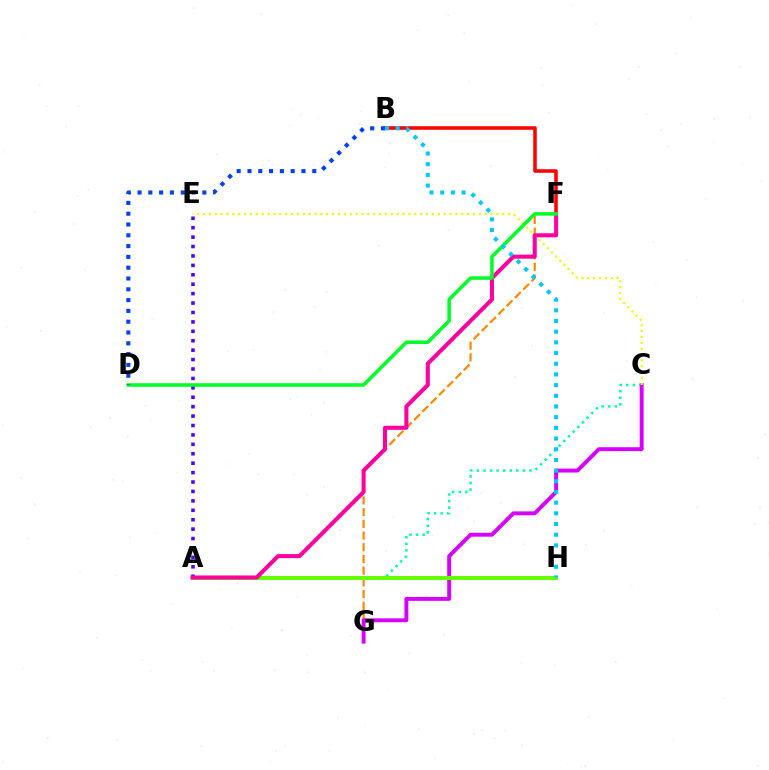{('A', 'C'): [{'color': '#00ffaf', 'line_style': 'dotted', 'thickness': 1.79}], ('B', 'F'): [{'color': '#ff0000', 'line_style': 'solid', 'thickness': 2.55}], ('F', 'G'): [{'color': '#ff8800', 'line_style': 'dashed', 'thickness': 1.59}], ('C', 'G'): [{'color': '#d600ff', 'line_style': 'solid', 'thickness': 2.82}], ('C', 'E'): [{'color': '#eeff00', 'line_style': 'dotted', 'thickness': 1.59}], ('A', 'H'): [{'color': '#66ff00', 'line_style': 'solid', 'thickness': 2.88}], ('A', 'E'): [{'color': '#4f00ff', 'line_style': 'dotted', 'thickness': 2.56}], ('A', 'F'): [{'color': '#ff00a0', 'line_style': 'solid', 'thickness': 2.92}], ('D', 'F'): [{'color': '#00ff27', 'line_style': 'solid', 'thickness': 2.54}], ('B', 'D'): [{'color': '#003fff', 'line_style': 'dotted', 'thickness': 2.93}], ('B', 'H'): [{'color': '#00c7ff', 'line_style': 'dotted', 'thickness': 2.9}]}